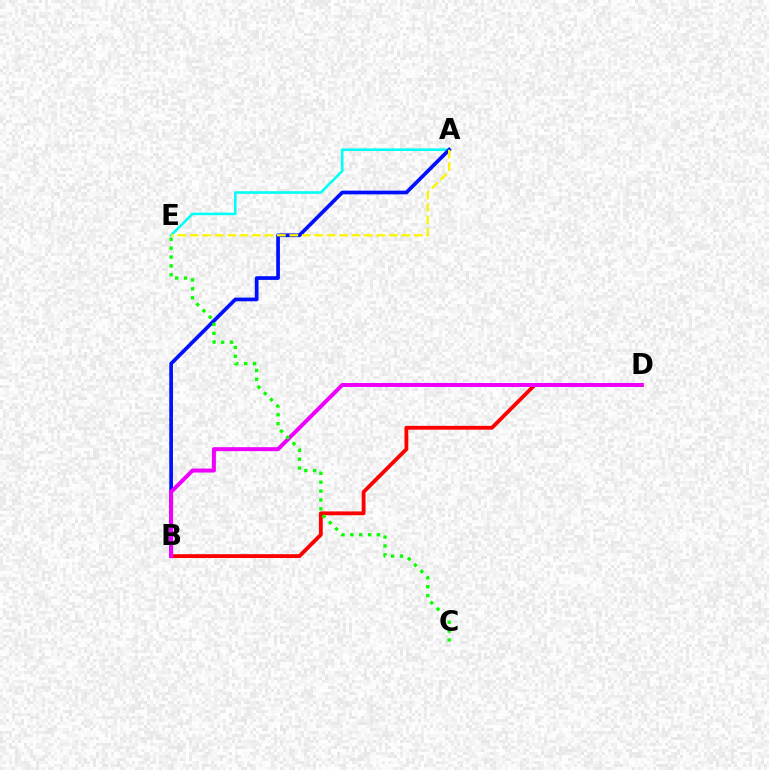{('B', 'D'): [{'color': '#ff0000', 'line_style': 'solid', 'thickness': 2.76}, {'color': '#ee00ff', 'line_style': 'solid', 'thickness': 2.86}], ('A', 'E'): [{'color': '#00fff6', 'line_style': 'solid', 'thickness': 1.86}, {'color': '#fcf500', 'line_style': 'dashed', 'thickness': 1.69}], ('A', 'B'): [{'color': '#0010ff', 'line_style': 'solid', 'thickness': 2.66}], ('C', 'E'): [{'color': '#08ff00', 'line_style': 'dotted', 'thickness': 2.41}]}